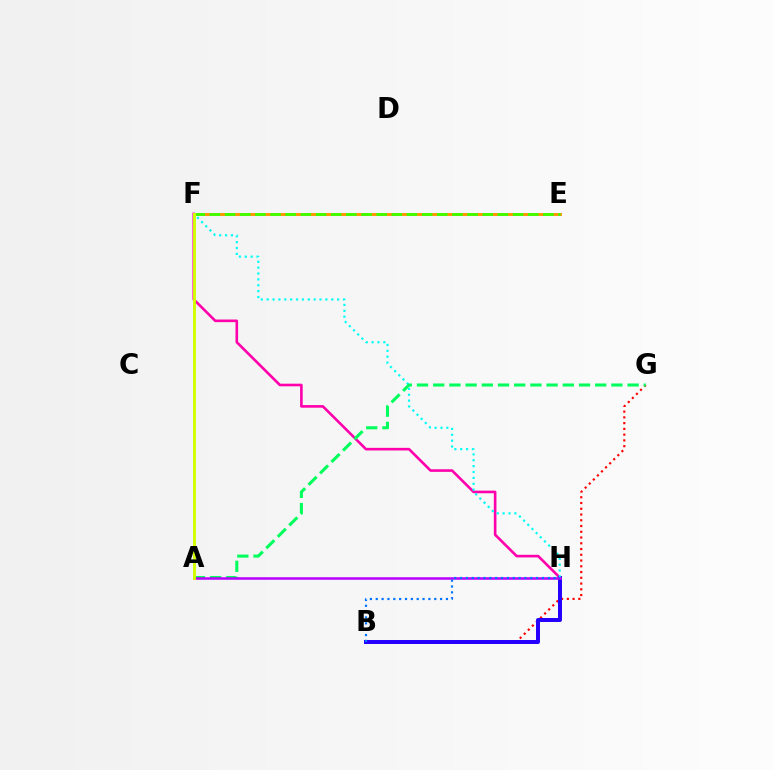{('F', 'H'): [{'color': '#ff00ac', 'line_style': 'solid', 'thickness': 1.89}, {'color': '#00fff6', 'line_style': 'dotted', 'thickness': 1.6}], ('B', 'G'): [{'color': '#ff0000', 'line_style': 'dotted', 'thickness': 1.56}], ('E', 'F'): [{'color': '#ff9400', 'line_style': 'solid', 'thickness': 2.08}, {'color': '#3dff00', 'line_style': 'dashed', 'thickness': 2.06}], ('B', 'H'): [{'color': '#2500ff', 'line_style': 'solid', 'thickness': 2.86}, {'color': '#0074ff', 'line_style': 'dotted', 'thickness': 1.59}], ('A', 'G'): [{'color': '#00ff5c', 'line_style': 'dashed', 'thickness': 2.2}], ('A', 'H'): [{'color': '#b900ff', 'line_style': 'solid', 'thickness': 1.82}], ('A', 'F'): [{'color': '#d1ff00', 'line_style': 'solid', 'thickness': 2.08}]}